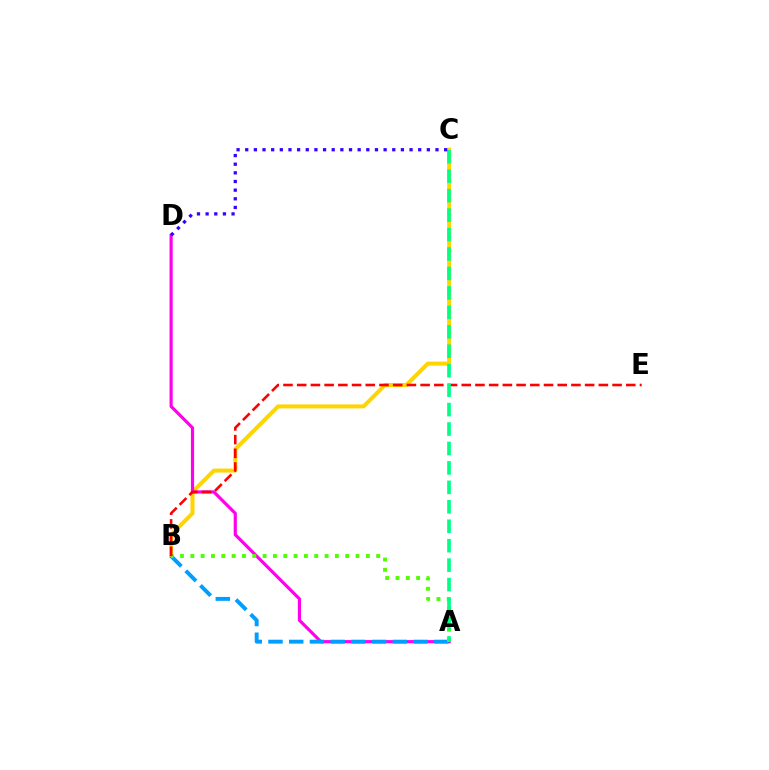{('B', 'C'): [{'color': '#ffd500', 'line_style': 'solid', 'thickness': 2.89}], ('A', 'D'): [{'color': '#ff00ed', 'line_style': 'solid', 'thickness': 2.28}], ('A', 'B'): [{'color': '#009eff', 'line_style': 'dashed', 'thickness': 2.82}, {'color': '#4fff00', 'line_style': 'dotted', 'thickness': 2.81}], ('B', 'E'): [{'color': '#ff0000', 'line_style': 'dashed', 'thickness': 1.86}], ('A', 'C'): [{'color': '#00ff86', 'line_style': 'dashed', 'thickness': 2.64}], ('C', 'D'): [{'color': '#3700ff', 'line_style': 'dotted', 'thickness': 2.35}]}